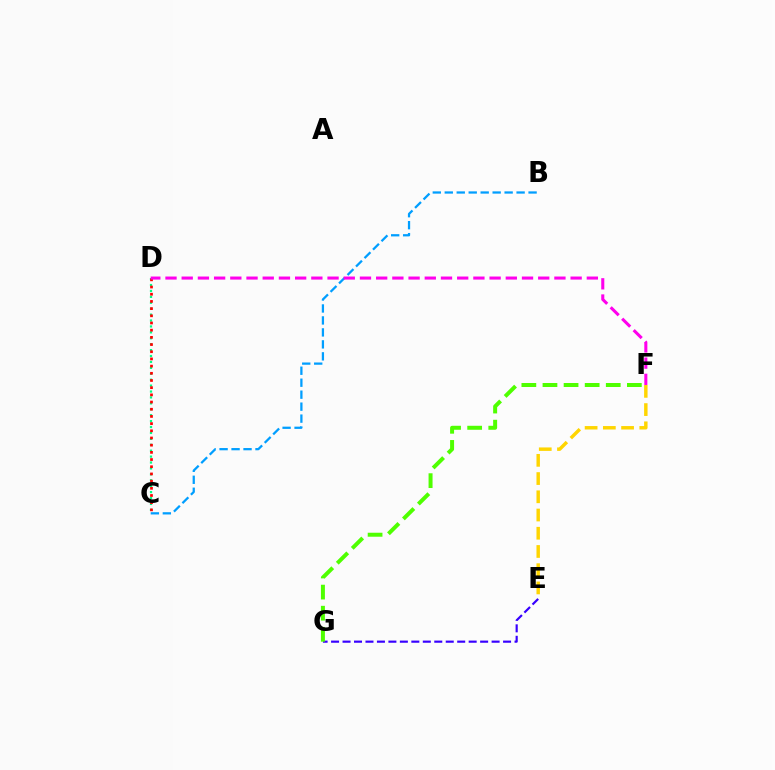{('C', 'D'): [{'color': '#00ff86', 'line_style': 'dotted', 'thickness': 1.61}, {'color': '#ff0000', 'line_style': 'dotted', 'thickness': 1.95}], ('B', 'C'): [{'color': '#009eff', 'line_style': 'dashed', 'thickness': 1.63}], ('E', 'F'): [{'color': '#ffd500', 'line_style': 'dashed', 'thickness': 2.48}], ('E', 'G'): [{'color': '#3700ff', 'line_style': 'dashed', 'thickness': 1.56}], ('D', 'F'): [{'color': '#ff00ed', 'line_style': 'dashed', 'thickness': 2.2}], ('F', 'G'): [{'color': '#4fff00', 'line_style': 'dashed', 'thickness': 2.87}]}